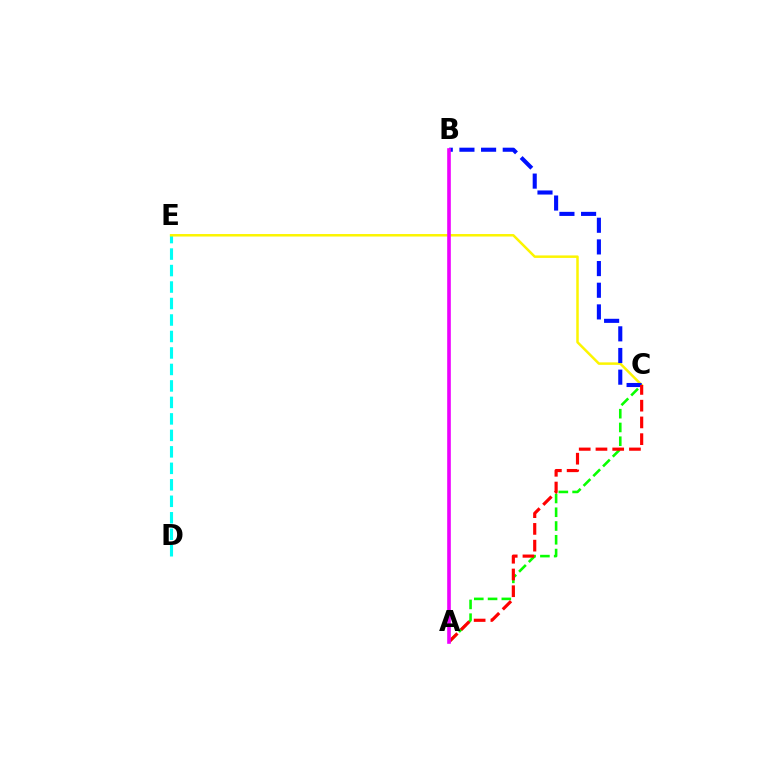{('D', 'E'): [{'color': '#00fff6', 'line_style': 'dashed', 'thickness': 2.24}], ('C', 'E'): [{'color': '#fcf500', 'line_style': 'solid', 'thickness': 1.8}], ('A', 'C'): [{'color': '#08ff00', 'line_style': 'dashed', 'thickness': 1.87}, {'color': '#ff0000', 'line_style': 'dashed', 'thickness': 2.27}], ('B', 'C'): [{'color': '#0010ff', 'line_style': 'dashed', 'thickness': 2.94}], ('A', 'B'): [{'color': '#ee00ff', 'line_style': 'solid', 'thickness': 2.61}]}